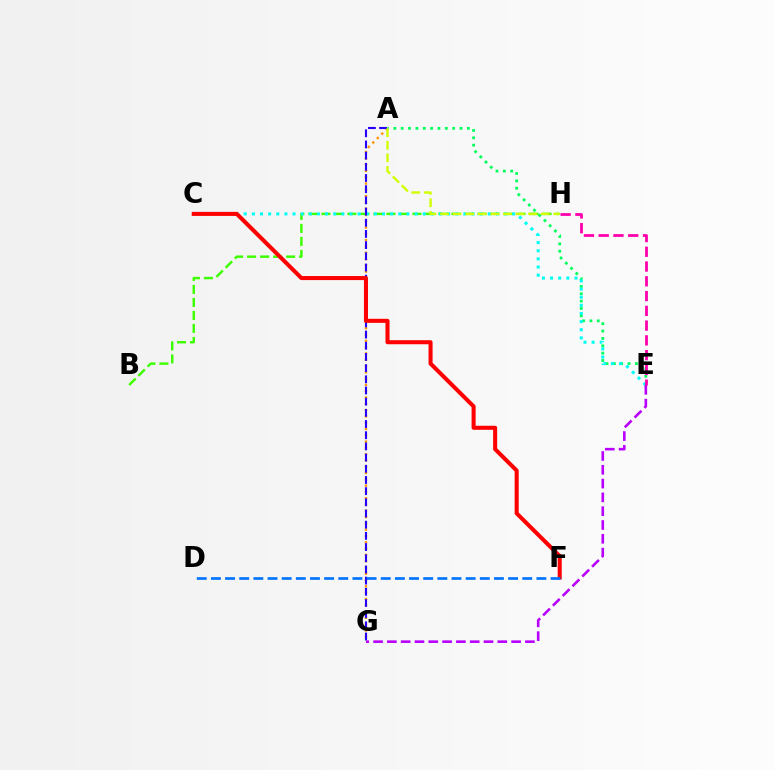{('A', 'G'): [{'color': '#ff9400', 'line_style': 'dotted', 'thickness': 1.71}, {'color': '#2500ff', 'line_style': 'dashed', 'thickness': 1.52}], ('A', 'E'): [{'color': '#00ff5c', 'line_style': 'dotted', 'thickness': 2.0}], ('B', 'H'): [{'color': '#3dff00', 'line_style': 'dashed', 'thickness': 1.77}], ('C', 'E'): [{'color': '#00fff6', 'line_style': 'dotted', 'thickness': 2.21}], ('A', 'H'): [{'color': '#d1ff00', 'line_style': 'dashed', 'thickness': 1.71}], ('C', 'F'): [{'color': '#ff0000', 'line_style': 'solid', 'thickness': 2.92}], ('D', 'F'): [{'color': '#0074ff', 'line_style': 'dashed', 'thickness': 1.92}], ('E', 'G'): [{'color': '#b900ff', 'line_style': 'dashed', 'thickness': 1.88}], ('E', 'H'): [{'color': '#ff00ac', 'line_style': 'dashed', 'thickness': 2.01}]}